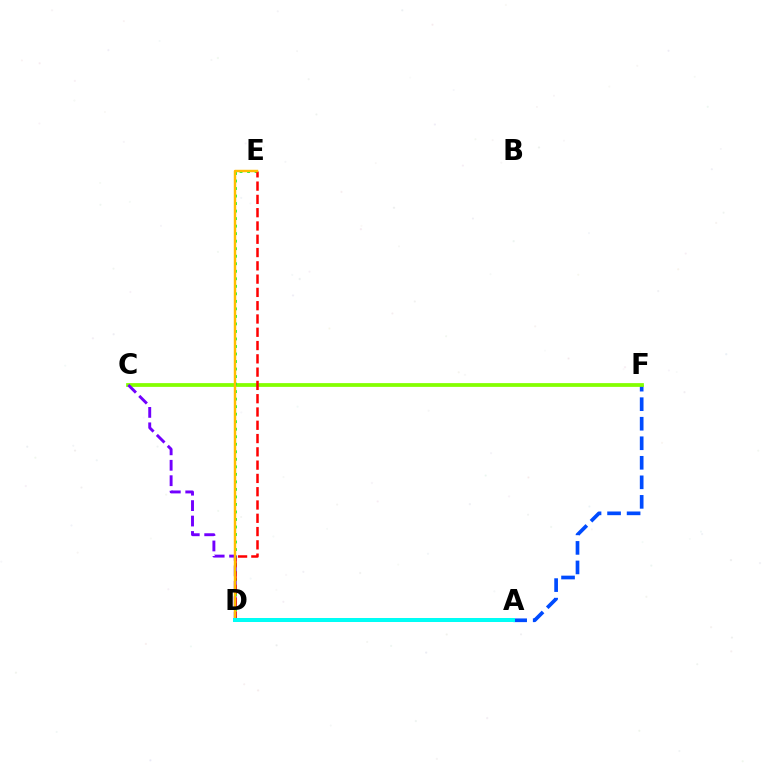{('A', 'D'): [{'color': '#ff00cf', 'line_style': 'solid', 'thickness': 2.88}, {'color': '#00fff6', 'line_style': 'solid', 'thickness': 2.87}], ('A', 'F'): [{'color': '#004bff', 'line_style': 'dashed', 'thickness': 2.65}], ('C', 'F'): [{'color': '#84ff00', 'line_style': 'solid', 'thickness': 2.71}], ('D', 'E'): [{'color': '#00ff39', 'line_style': 'dotted', 'thickness': 2.04}, {'color': '#ff0000', 'line_style': 'dashed', 'thickness': 1.8}, {'color': '#ffbd00', 'line_style': 'solid', 'thickness': 1.76}], ('C', 'D'): [{'color': '#7200ff', 'line_style': 'dashed', 'thickness': 2.1}]}